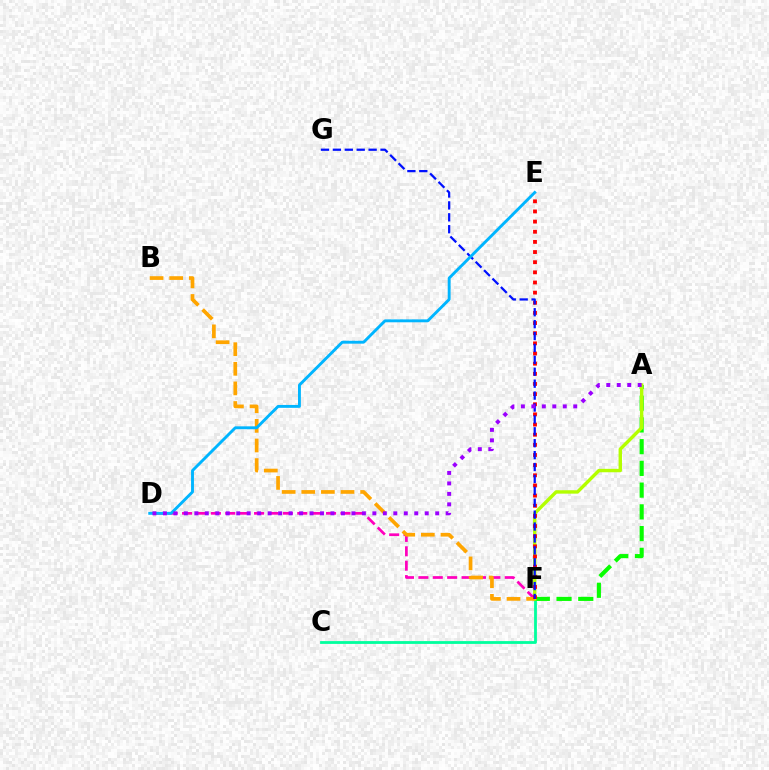{('C', 'F'): [{'color': '#00ff9d', 'line_style': 'solid', 'thickness': 2.02}], ('D', 'F'): [{'color': '#ff00bd', 'line_style': 'dashed', 'thickness': 1.96}], ('A', 'F'): [{'color': '#08ff00', 'line_style': 'dashed', 'thickness': 2.95}, {'color': '#b3ff00', 'line_style': 'solid', 'thickness': 2.45}], ('B', 'F'): [{'color': '#ffa500', 'line_style': 'dashed', 'thickness': 2.66}], ('E', 'F'): [{'color': '#ff0000', 'line_style': 'dotted', 'thickness': 2.76}], ('F', 'G'): [{'color': '#0010ff', 'line_style': 'dashed', 'thickness': 1.62}], ('D', 'E'): [{'color': '#00b5ff', 'line_style': 'solid', 'thickness': 2.08}], ('A', 'D'): [{'color': '#9b00ff', 'line_style': 'dotted', 'thickness': 2.85}]}